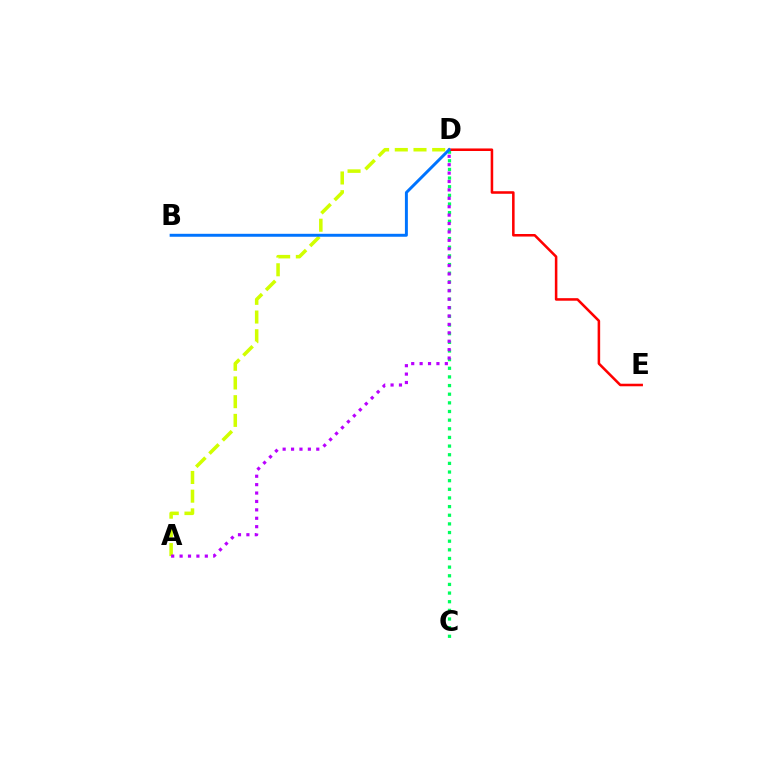{('C', 'D'): [{'color': '#00ff5c', 'line_style': 'dotted', 'thickness': 2.35}], ('A', 'D'): [{'color': '#d1ff00', 'line_style': 'dashed', 'thickness': 2.54}, {'color': '#b900ff', 'line_style': 'dotted', 'thickness': 2.28}], ('D', 'E'): [{'color': '#ff0000', 'line_style': 'solid', 'thickness': 1.83}], ('B', 'D'): [{'color': '#0074ff', 'line_style': 'solid', 'thickness': 2.12}]}